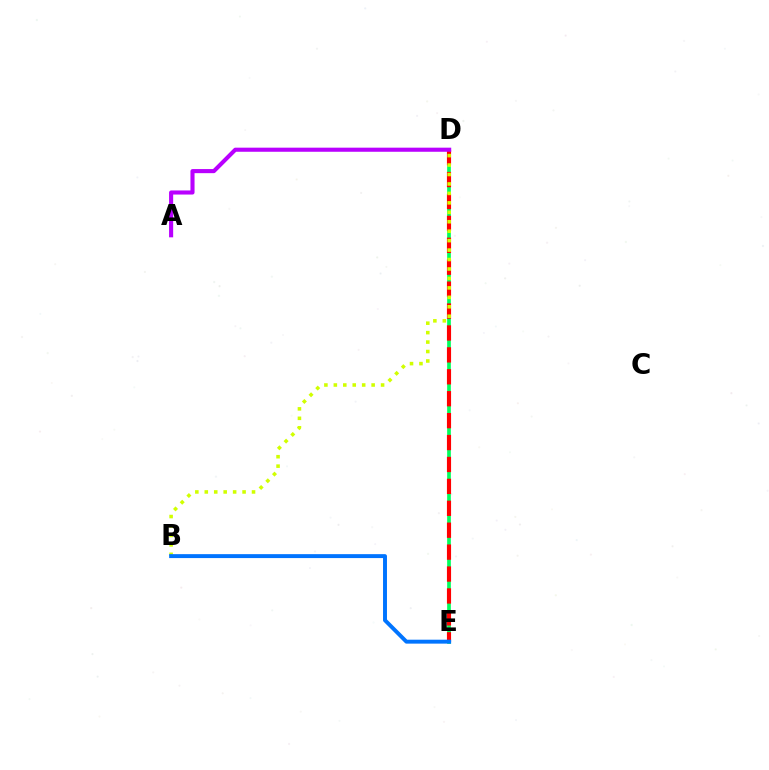{('D', 'E'): [{'color': '#00ff5c', 'line_style': 'solid', 'thickness': 2.66}, {'color': '#ff0000', 'line_style': 'dashed', 'thickness': 2.98}], ('B', 'D'): [{'color': '#d1ff00', 'line_style': 'dotted', 'thickness': 2.57}], ('B', 'E'): [{'color': '#0074ff', 'line_style': 'solid', 'thickness': 2.83}], ('A', 'D'): [{'color': '#b900ff', 'line_style': 'solid', 'thickness': 2.95}]}